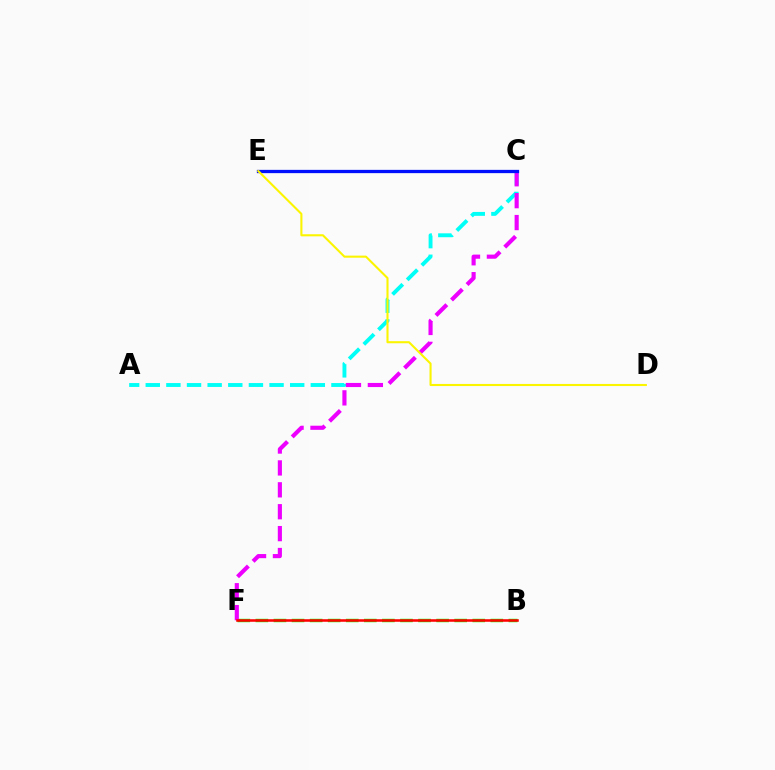{('A', 'C'): [{'color': '#00fff6', 'line_style': 'dashed', 'thickness': 2.8}], ('B', 'F'): [{'color': '#08ff00', 'line_style': 'dashed', 'thickness': 2.46}, {'color': '#ff0000', 'line_style': 'solid', 'thickness': 1.84}], ('C', 'F'): [{'color': '#ee00ff', 'line_style': 'dashed', 'thickness': 2.97}], ('C', 'E'): [{'color': '#0010ff', 'line_style': 'solid', 'thickness': 2.36}], ('D', 'E'): [{'color': '#fcf500', 'line_style': 'solid', 'thickness': 1.51}]}